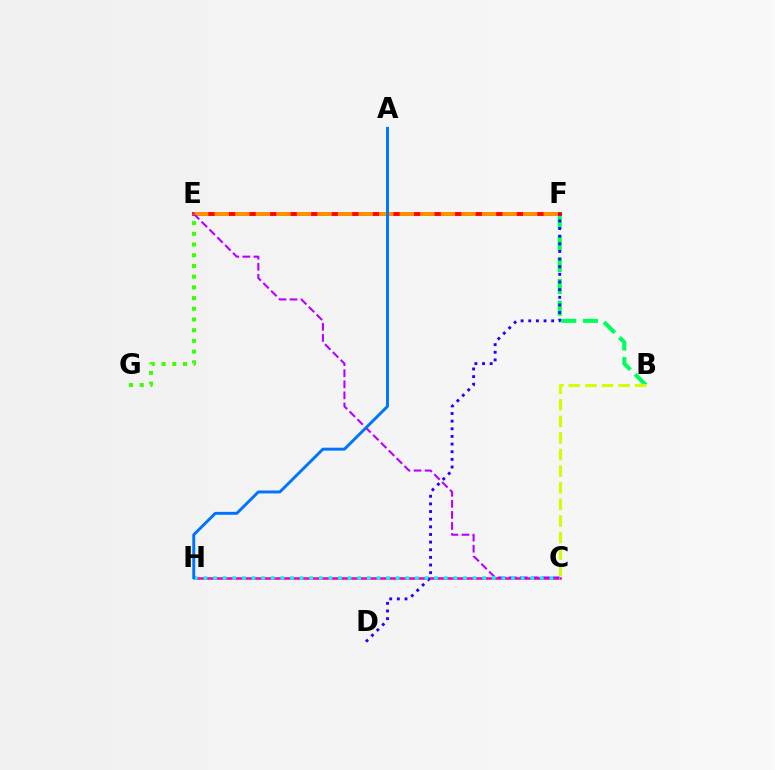{('B', 'F'): [{'color': '#00ff5c', 'line_style': 'dashed', 'thickness': 2.95}], ('C', 'H'): [{'color': '#ff00ac', 'line_style': 'solid', 'thickness': 1.85}, {'color': '#00fff6', 'line_style': 'dotted', 'thickness': 2.61}], ('E', 'F'): [{'color': '#ff0000', 'line_style': 'solid', 'thickness': 2.78}, {'color': '#ff9400', 'line_style': 'dashed', 'thickness': 2.79}], ('D', 'F'): [{'color': '#2500ff', 'line_style': 'dotted', 'thickness': 2.08}], ('C', 'E'): [{'color': '#b900ff', 'line_style': 'dashed', 'thickness': 1.5}], ('E', 'G'): [{'color': '#3dff00', 'line_style': 'dotted', 'thickness': 2.91}], ('B', 'C'): [{'color': '#d1ff00', 'line_style': 'dashed', 'thickness': 2.25}], ('A', 'H'): [{'color': '#0074ff', 'line_style': 'solid', 'thickness': 2.11}]}